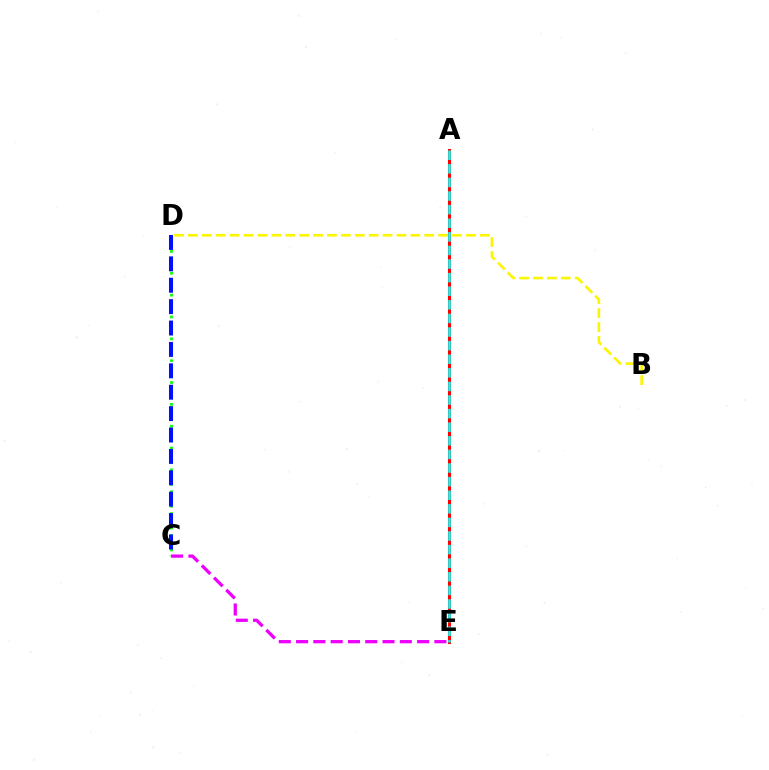{('C', 'D'): [{'color': '#08ff00', 'line_style': 'dotted', 'thickness': 1.98}, {'color': '#0010ff', 'line_style': 'dashed', 'thickness': 2.91}], ('B', 'D'): [{'color': '#fcf500', 'line_style': 'dashed', 'thickness': 1.89}], ('A', 'E'): [{'color': '#ff0000', 'line_style': 'solid', 'thickness': 2.19}, {'color': '#00fff6', 'line_style': 'dashed', 'thickness': 1.85}], ('C', 'E'): [{'color': '#ee00ff', 'line_style': 'dashed', 'thickness': 2.35}]}